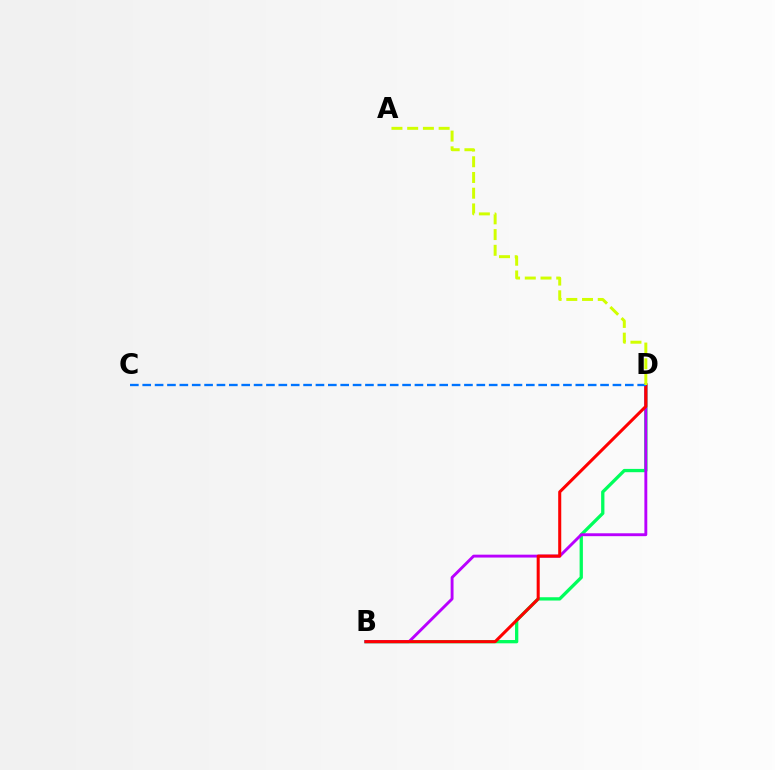{('B', 'D'): [{'color': '#00ff5c', 'line_style': 'solid', 'thickness': 2.37}, {'color': '#b900ff', 'line_style': 'solid', 'thickness': 2.08}, {'color': '#ff0000', 'line_style': 'solid', 'thickness': 2.19}], ('C', 'D'): [{'color': '#0074ff', 'line_style': 'dashed', 'thickness': 1.68}], ('A', 'D'): [{'color': '#d1ff00', 'line_style': 'dashed', 'thickness': 2.14}]}